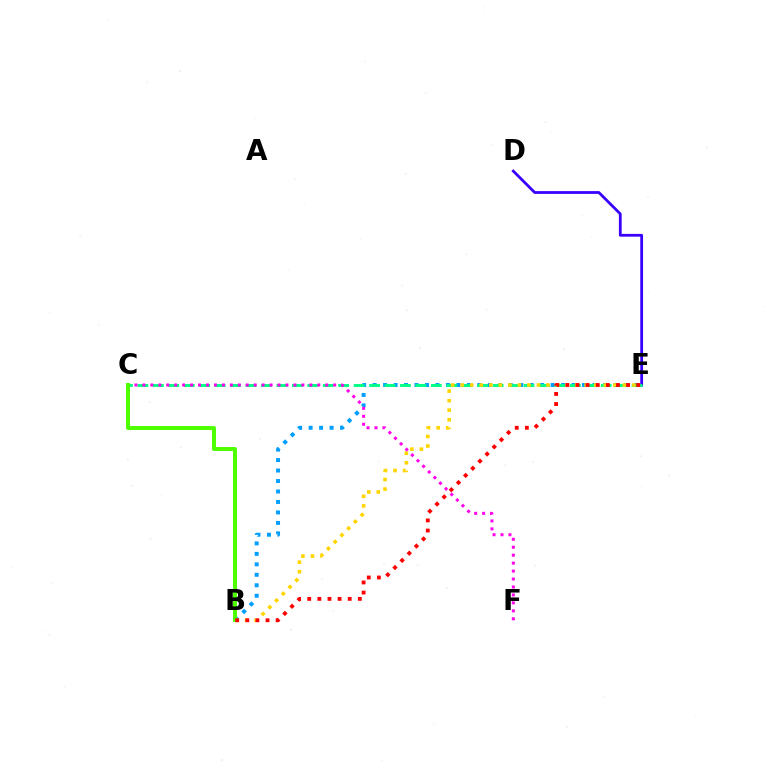{('B', 'E'): [{'color': '#009eff', 'line_style': 'dotted', 'thickness': 2.84}, {'color': '#ffd500', 'line_style': 'dotted', 'thickness': 2.59}, {'color': '#ff0000', 'line_style': 'dotted', 'thickness': 2.75}], ('D', 'E'): [{'color': '#3700ff', 'line_style': 'solid', 'thickness': 2.0}], ('C', 'E'): [{'color': '#00ff86', 'line_style': 'dashed', 'thickness': 2.1}], ('C', 'F'): [{'color': '#ff00ed', 'line_style': 'dotted', 'thickness': 2.16}], ('B', 'C'): [{'color': '#4fff00', 'line_style': 'solid', 'thickness': 2.87}]}